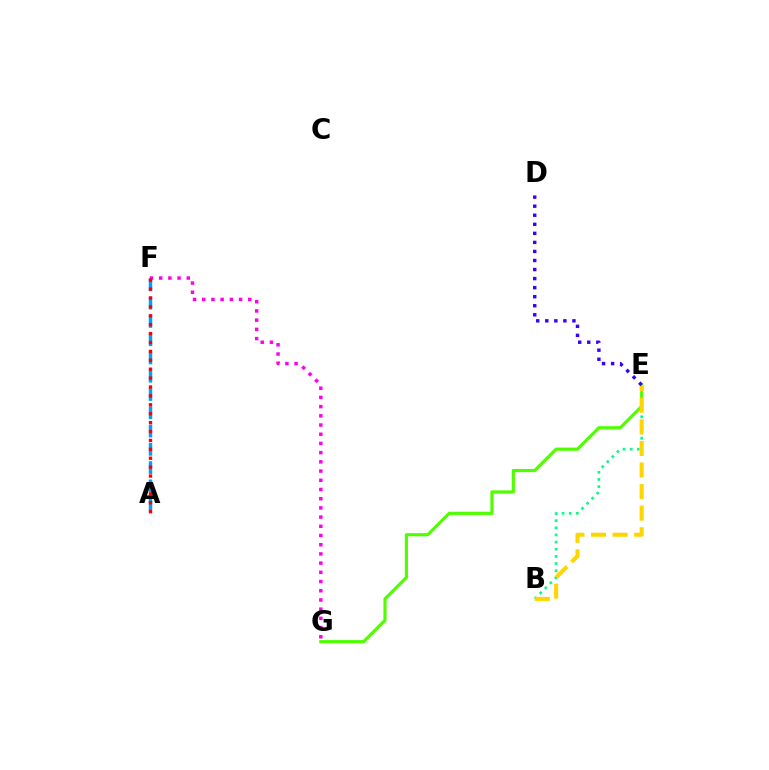{('A', 'F'): [{'color': '#009eff', 'line_style': 'dashed', 'thickness': 2.48}, {'color': '#ff0000', 'line_style': 'dotted', 'thickness': 2.42}], ('B', 'E'): [{'color': '#00ff86', 'line_style': 'dotted', 'thickness': 1.94}, {'color': '#ffd500', 'line_style': 'dashed', 'thickness': 2.93}], ('E', 'G'): [{'color': '#4fff00', 'line_style': 'solid', 'thickness': 2.28}], ('F', 'G'): [{'color': '#ff00ed', 'line_style': 'dotted', 'thickness': 2.5}], ('D', 'E'): [{'color': '#3700ff', 'line_style': 'dotted', 'thickness': 2.46}]}